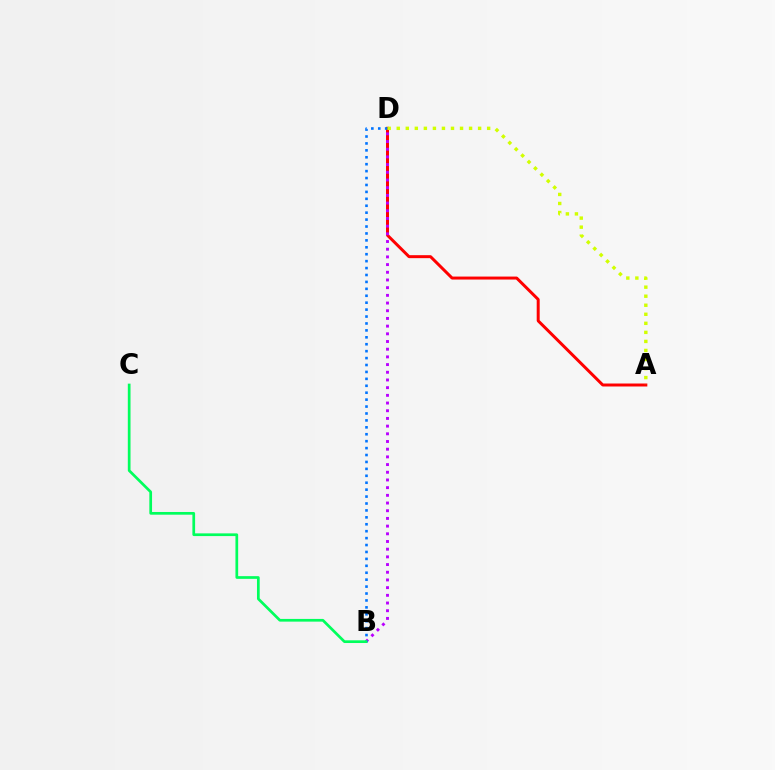{('A', 'D'): [{'color': '#ff0000', 'line_style': 'solid', 'thickness': 2.14}, {'color': '#d1ff00', 'line_style': 'dotted', 'thickness': 2.46}], ('B', 'D'): [{'color': '#b900ff', 'line_style': 'dotted', 'thickness': 2.09}, {'color': '#0074ff', 'line_style': 'dotted', 'thickness': 1.88}], ('B', 'C'): [{'color': '#00ff5c', 'line_style': 'solid', 'thickness': 1.95}]}